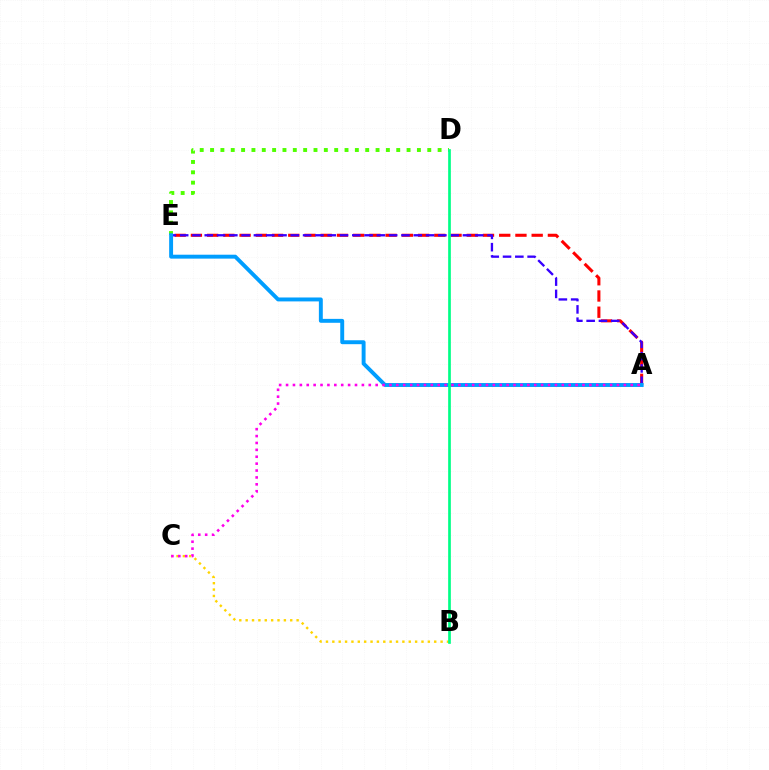{('A', 'E'): [{'color': '#ff0000', 'line_style': 'dashed', 'thickness': 2.2}, {'color': '#3700ff', 'line_style': 'dashed', 'thickness': 1.67}, {'color': '#009eff', 'line_style': 'solid', 'thickness': 2.82}], ('D', 'E'): [{'color': '#4fff00', 'line_style': 'dotted', 'thickness': 2.81}], ('B', 'C'): [{'color': '#ffd500', 'line_style': 'dotted', 'thickness': 1.73}], ('A', 'C'): [{'color': '#ff00ed', 'line_style': 'dotted', 'thickness': 1.87}], ('B', 'D'): [{'color': '#00ff86', 'line_style': 'solid', 'thickness': 1.94}]}